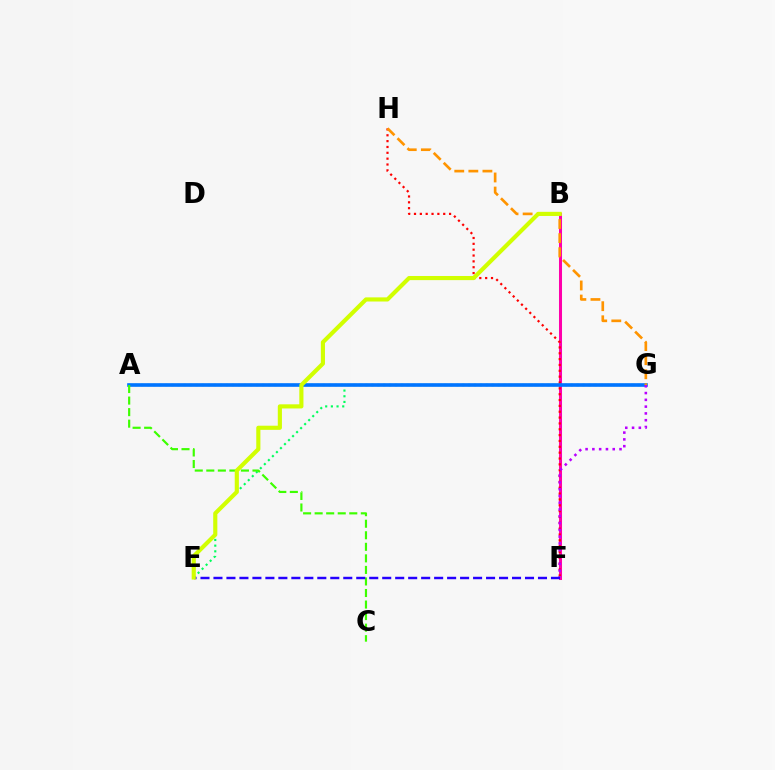{('A', 'G'): [{'color': '#00fff6', 'line_style': 'dotted', 'thickness': 1.64}, {'color': '#0074ff', 'line_style': 'solid', 'thickness': 2.61}], ('B', 'F'): [{'color': '#ff00ac', 'line_style': 'solid', 'thickness': 2.18}], ('F', 'H'): [{'color': '#ff0000', 'line_style': 'dotted', 'thickness': 1.59}], ('E', 'G'): [{'color': '#00ff5c', 'line_style': 'dotted', 'thickness': 1.54}], ('G', 'H'): [{'color': '#ff9400', 'line_style': 'dashed', 'thickness': 1.91}], ('F', 'G'): [{'color': '#b900ff', 'line_style': 'dotted', 'thickness': 1.84}], ('A', 'C'): [{'color': '#3dff00', 'line_style': 'dashed', 'thickness': 1.57}], ('E', 'F'): [{'color': '#2500ff', 'line_style': 'dashed', 'thickness': 1.76}], ('B', 'E'): [{'color': '#d1ff00', 'line_style': 'solid', 'thickness': 2.98}]}